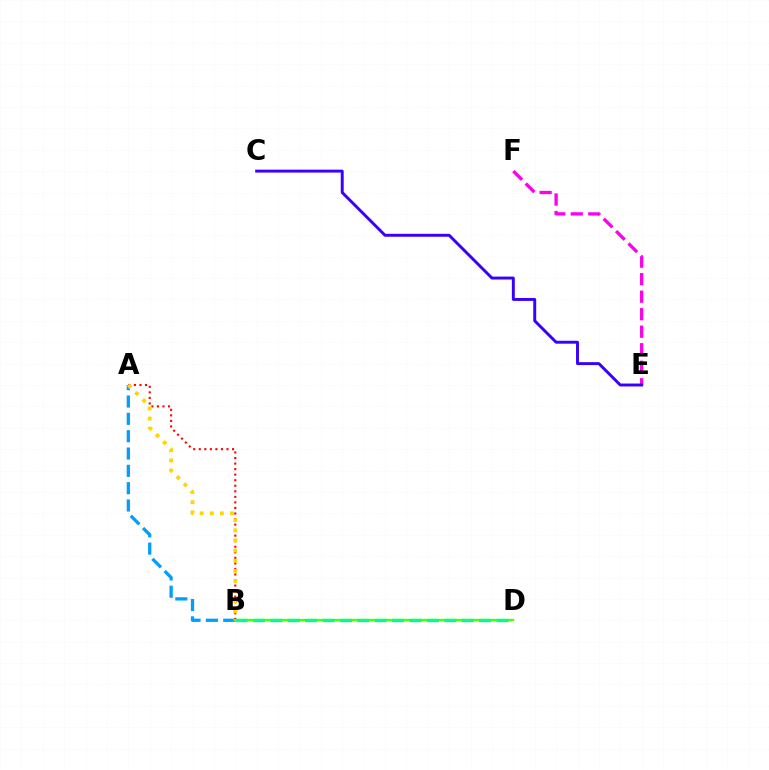{('A', 'B'): [{'color': '#009eff', 'line_style': 'dashed', 'thickness': 2.35}, {'color': '#ff0000', 'line_style': 'dotted', 'thickness': 1.51}, {'color': '#ffd500', 'line_style': 'dotted', 'thickness': 2.75}], ('E', 'F'): [{'color': '#ff00ed', 'line_style': 'dashed', 'thickness': 2.38}], ('B', 'D'): [{'color': '#4fff00', 'line_style': 'solid', 'thickness': 1.68}, {'color': '#00ff86', 'line_style': 'dashed', 'thickness': 2.36}], ('C', 'E'): [{'color': '#3700ff', 'line_style': 'solid', 'thickness': 2.11}]}